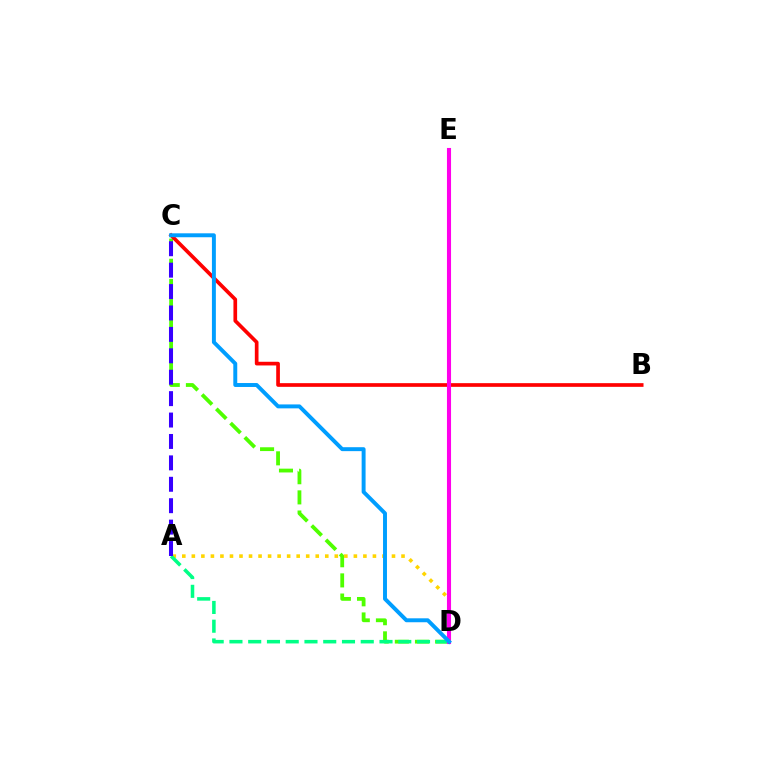{('C', 'D'): [{'color': '#4fff00', 'line_style': 'dashed', 'thickness': 2.74}, {'color': '#009eff', 'line_style': 'solid', 'thickness': 2.83}], ('A', 'D'): [{'color': '#ffd500', 'line_style': 'dotted', 'thickness': 2.59}, {'color': '#00ff86', 'line_style': 'dashed', 'thickness': 2.55}], ('B', 'C'): [{'color': '#ff0000', 'line_style': 'solid', 'thickness': 2.65}], ('A', 'C'): [{'color': '#3700ff', 'line_style': 'dashed', 'thickness': 2.91}], ('D', 'E'): [{'color': '#ff00ed', 'line_style': 'solid', 'thickness': 2.94}]}